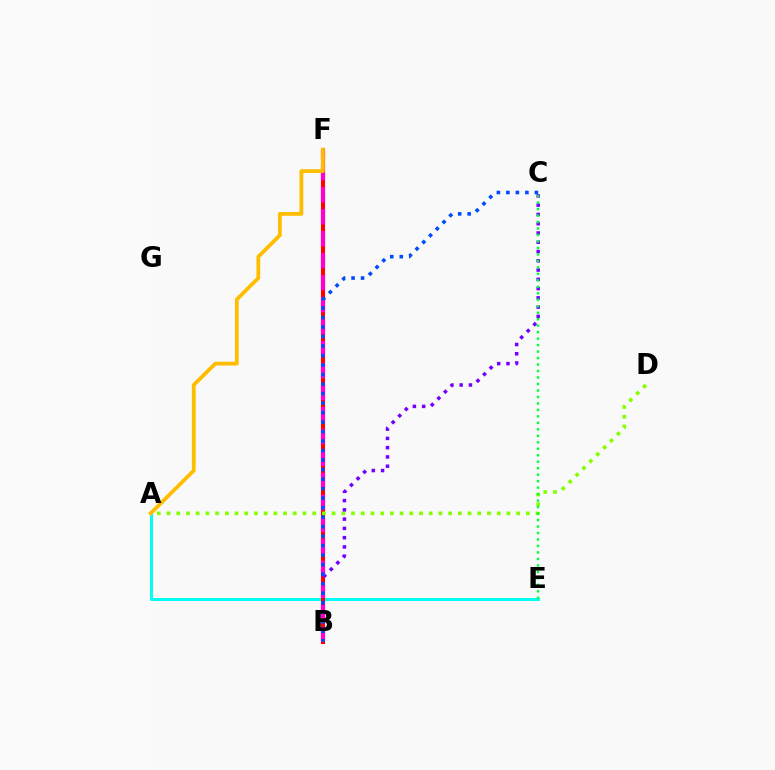{('A', 'E'): [{'color': '#00fff6', 'line_style': 'solid', 'thickness': 2.15}], ('B', 'F'): [{'color': '#ff0000', 'line_style': 'solid', 'thickness': 2.95}, {'color': '#ff00cf', 'line_style': 'dashed', 'thickness': 2.99}], ('A', 'D'): [{'color': '#84ff00', 'line_style': 'dotted', 'thickness': 2.64}], ('B', 'C'): [{'color': '#7200ff', 'line_style': 'dotted', 'thickness': 2.52}, {'color': '#004bff', 'line_style': 'dotted', 'thickness': 2.58}], ('C', 'E'): [{'color': '#00ff39', 'line_style': 'dotted', 'thickness': 1.76}], ('A', 'F'): [{'color': '#ffbd00', 'line_style': 'solid', 'thickness': 2.72}]}